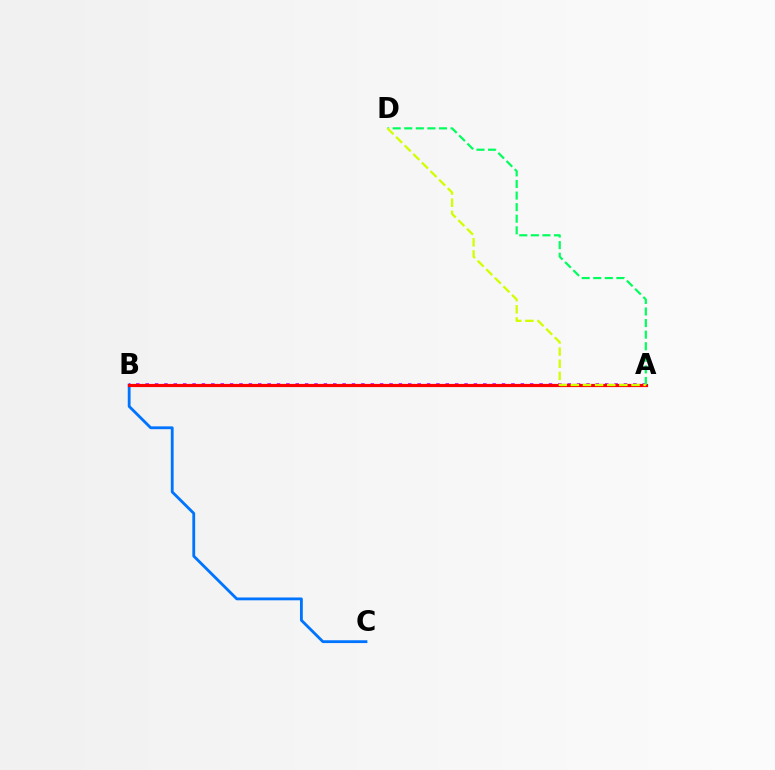{('B', 'C'): [{'color': '#0074ff', 'line_style': 'solid', 'thickness': 2.03}], ('A', 'B'): [{'color': '#b900ff', 'line_style': 'dotted', 'thickness': 2.55}, {'color': '#ff0000', 'line_style': 'solid', 'thickness': 2.29}], ('A', 'D'): [{'color': '#00ff5c', 'line_style': 'dashed', 'thickness': 1.57}, {'color': '#d1ff00', 'line_style': 'dashed', 'thickness': 1.65}]}